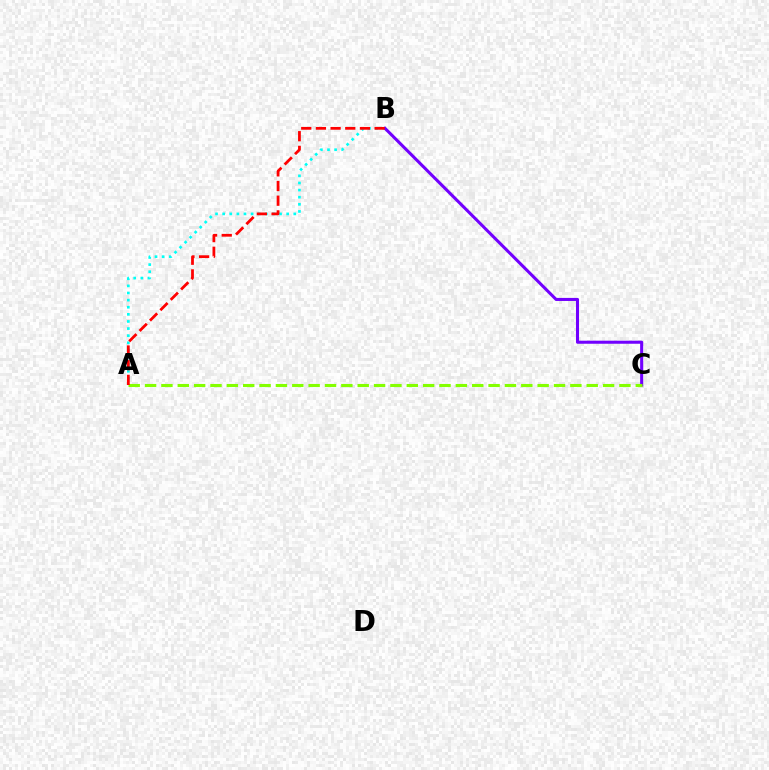{('A', 'B'): [{'color': '#00fff6', 'line_style': 'dotted', 'thickness': 1.93}, {'color': '#ff0000', 'line_style': 'dashed', 'thickness': 1.99}], ('B', 'C'): [{'color': '#7200ff', 'line_style': 'solid', 'thickness': 2.2}], ('A', 'C'): [{'color': '#84ff00', 'line_style': 'dashed', 'thickness': 2.22}]}